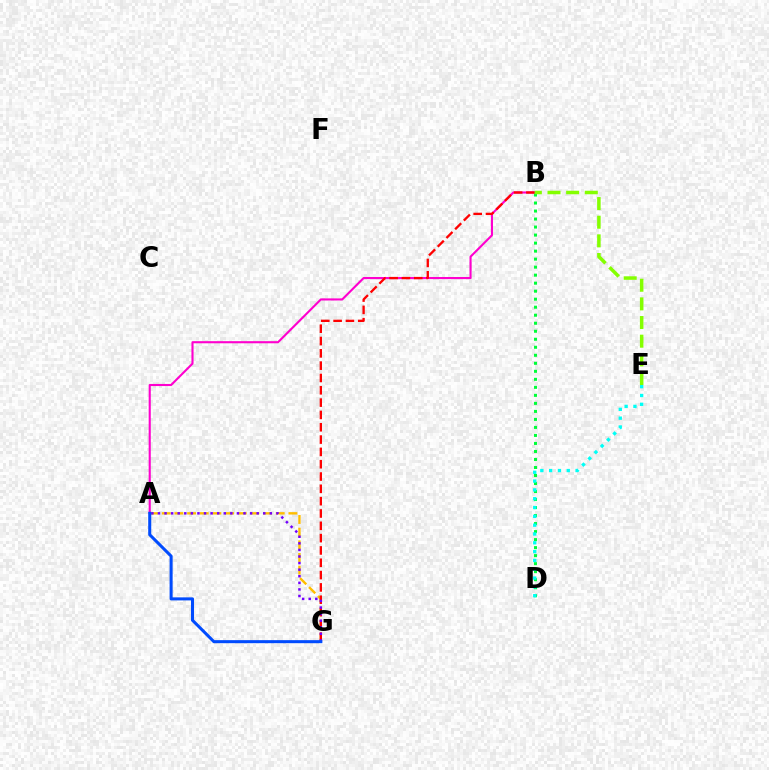{('A', 'B'): [{'color': '#ff00cf', 'line_style': 'solid', 'thickness': 1.52}], ('A', 'G'): [{'color': '#ffbd00', 'line_style': 'dashed', 'thickness': 1.72}, {'color': '#7200ff', 'line_style': 'dotted', 'thickness': 1.79}, {'color': '#004bff', 'line_style': 'solid', 'thickness': 2.19}], ('B', 'D'): [{'color': '#00ff39', 'line_style': 'dotted', 'thickness': 2.18}], ('B', 'G'): [{'color': '#ff0000', 'line_style': 'dashed', 'thickness': 1.67}], ('D', 'E'): [{'color': '#00fff6', 'line_style': 'dotted', 'thickness': 2.4}], ('B', 'E'): [{'color': '#84ff00', 'line_style': 'dashed', 'thickness': 2.53}]}